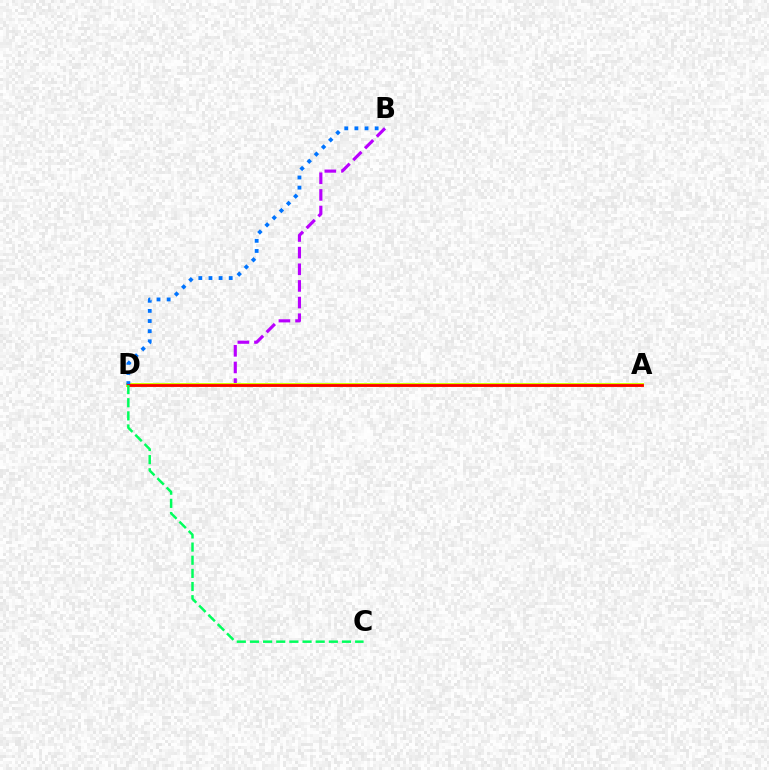{('B', 'D'): [{'color': '#b900ff', 'line_style': 'dashed', 'thickness': 2.26}, {'color': '#0074ff', 'line_style': 'dotted', 'thickness': 2.75}], ('A', 'D'): [{'color': '#d1ff00', 'line_style': 'solid', 'thickness': 2.87}, {'color': '#ff0000', 'line_style': 'solid', 'thickness': 2.01}], ('C', 'D'): [{'color': '#00ff5c', 'line_style': 'dashed', 'thickness': 1.79}]}